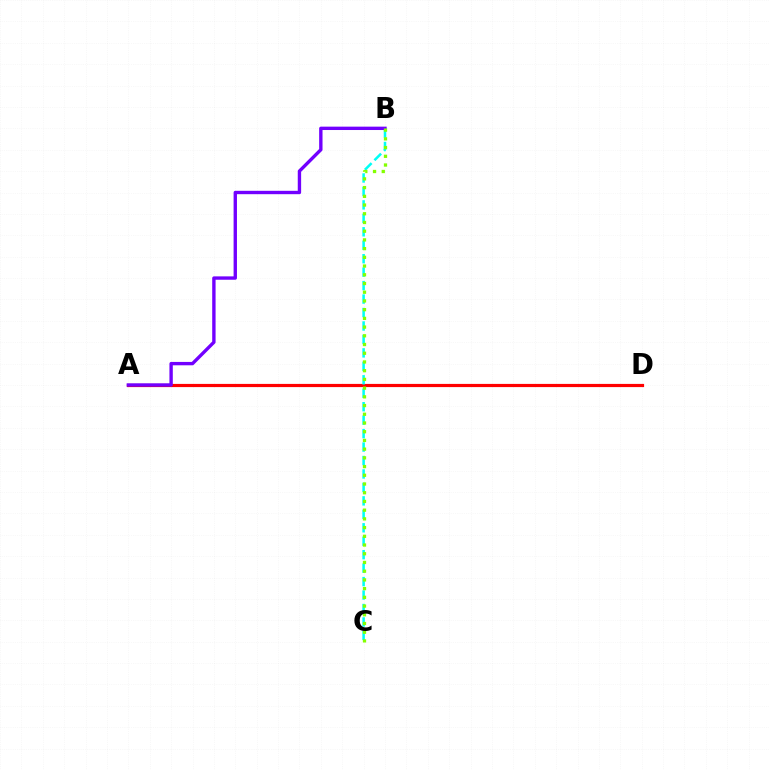{('A', 'D'): [{'color': '#ff0000', 'line_style': 'solid', 'thickness': 2.29}], ('B', 'C'): [{'color': '#00fff6', 'line_style': 'dashed', 'thickness': 1.83}, {'color': '#84ff00', 'line_style': 'dotted', 'thickness': 2.37}], ('A', 'B'): [{'color': '#7200ff', 'line_style': 'solid', 'thickness': 2.43}]}